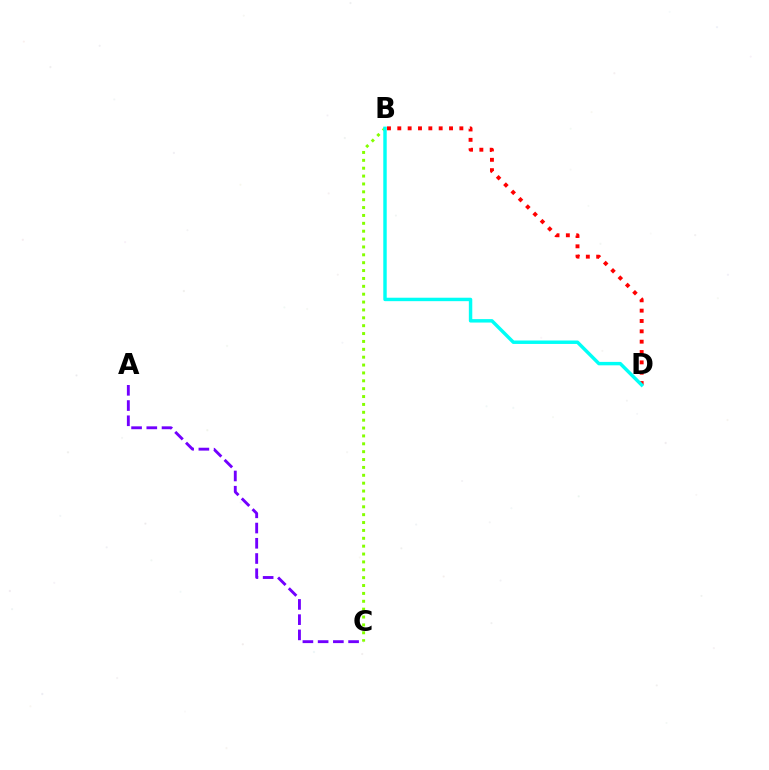{('A', 'C'): [{'color': '#7200ff', 'line_style': 'dashed', 'thickness': 2.07}], ('B', 'C'): [{'color': '#84ff00', 'line_style': 'dotted', 'thickness': 2.14}], ('B', 'D'): [{'color': '#ff0000', 'line_style': 'dotted', 'thickness': 2.81}, {'color': '#00fff6', 'line_style': 'solid', 'thickness': 2.48}]}